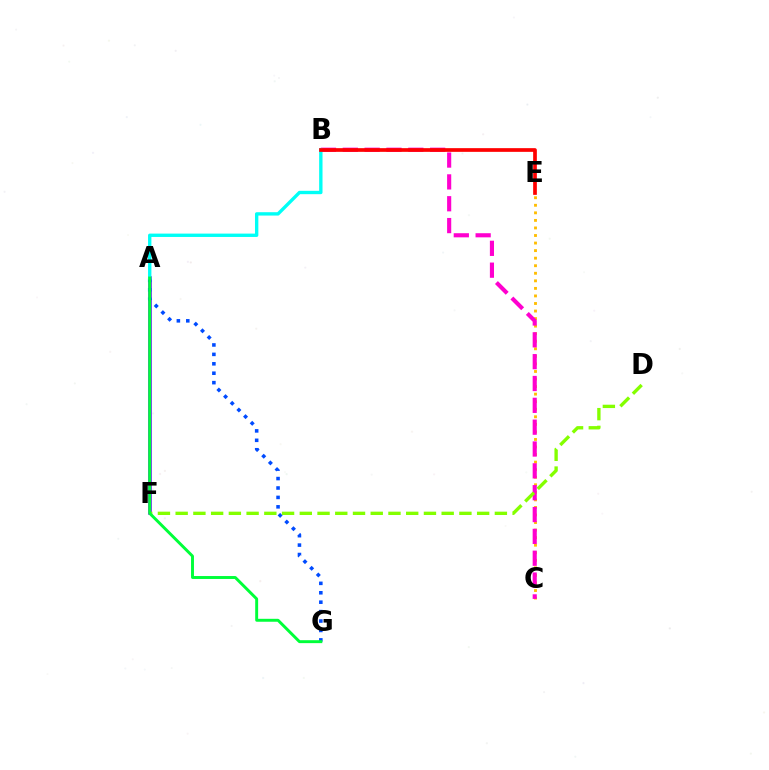{('C', 'E'): [{'color': '#ffbd00', 'line_style': 'dotted', 'thickness': 2.05}], ('A', 'F'): [{'color': '#7200ff', 'line_style': 'solid', 'thickness': 2.56}], ('A', 'G'): [{'color': '#004bff', 'line_style': 'dotted', 'thickness': 2.56}, {'color': '#00ff39', 'line_style': 'solid', 'thickness': 2.11}], ('B', 'C'): [{'color': '#ff00cf', 'line_style': 'dashed', 'thickness': 2.97}], ('D', 'F'): [{'color': '#84ff00', 'line_style': 'dashed', 'thickness': 2.41}], ('A', 'B'): [{'color': '#00fff6', 'line_style': 'solid', 'thickness': 2.42}], ('B', 'E'): [{'color': '#ff0000', 'line_style': 'solid', 'thickness': 2.66}]}